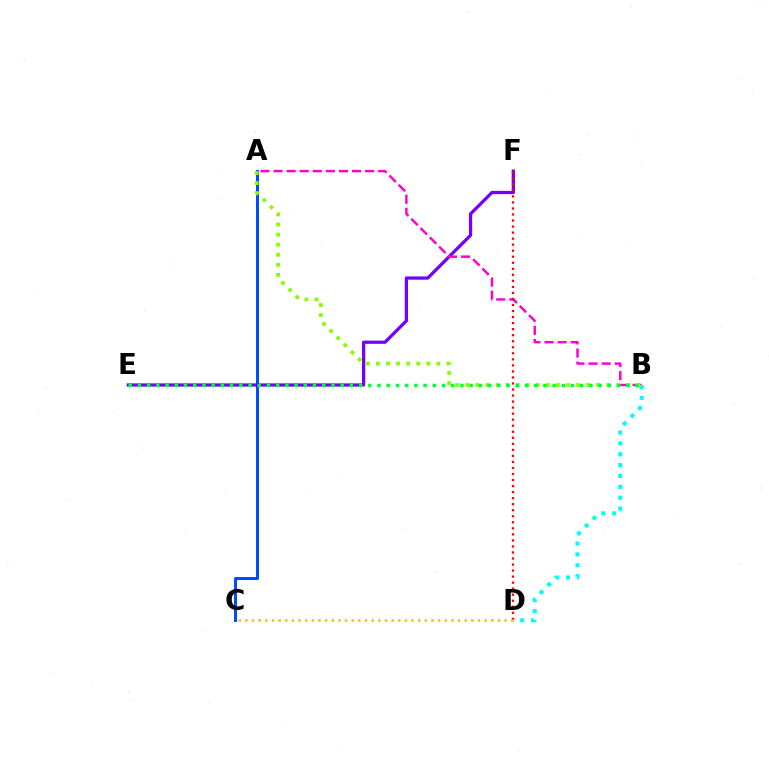{('A', 'C'): [{'color': '#004bff', 'line_style': 'solid', 'thickness': 2.15}], ('E', 'F'): [{'color': '#7200ff', 'line_style': 'solid', 'thickness': 2.34}], ('A', 'B'): [{'color': '#ff00cf', 'line_style': 'dashed', 'thickness': 1.78}, {'color': '#84ff00', 'line_style': 'dotted', 'thickness': 2.74}], ('B', 'D'): [{'color': '#00fff6', 'line_style': 'dotted', 'thickness': 2.95}], ('D', 'F'): [{'color': '#ff0000', 'line_style': 'dotted', 'thickness': 1.64}], ('C', 'D'): [{'color': '#ffbd00', 'line_style': 'dotted', 'thickness': 1.81}], ('B', 'E'): [{'color': '#00ff39', 'line_style': 'dotted', 'thickness': 2.5}]}